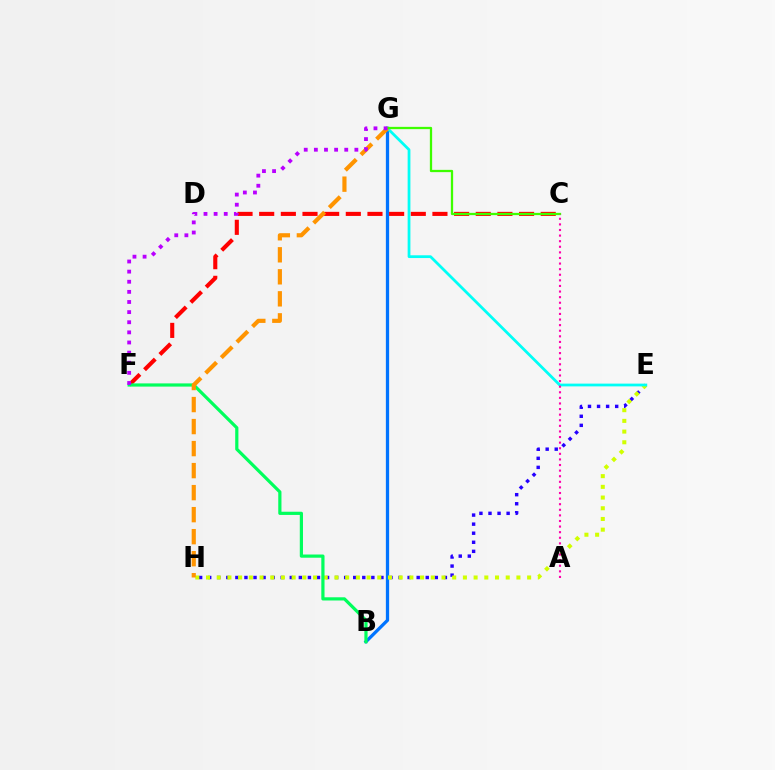{('E', 'H'): [{'color': '#2500ff', 'line_style': 'dotted', 'thickness': 2.46}, {'color': '#d1ff00', 'line_style': 'dotted', 'thickness': 2.91}], ('B', 'G'): [{'color': '#0074ff', 'line_style': 'solid', 'thickness': 2.35}], ('C', 'F'): [{'color': '#ff0000', 'line_style': 'dashed', 'thickness': 2.94}], ('B', 'F'): [{'color': '#00ff5c', 'line_style': 'solid', 'thickness': 2.31}], ('E', 'G'): [{'color': '#00fff6', 'line_style': 'solid', 'thickness': 1.99}], ('G', 'H'): [{'color': '#ff9400', 'line_style': 'dashed', 'thickness': 2.99}], ('C', 'G'): [{'color': '#3dff00', 'line_style': 'solid', 'thickness': 1.64}], ('A', 'C'): [{'color': '#ff00ac', 'line_style': 'dotted', 'thickness': 1.52}], ('F', 'G'): [{'color': '#b900ff', 'line_style': 'dotted', 'thickness': 2.75}]}